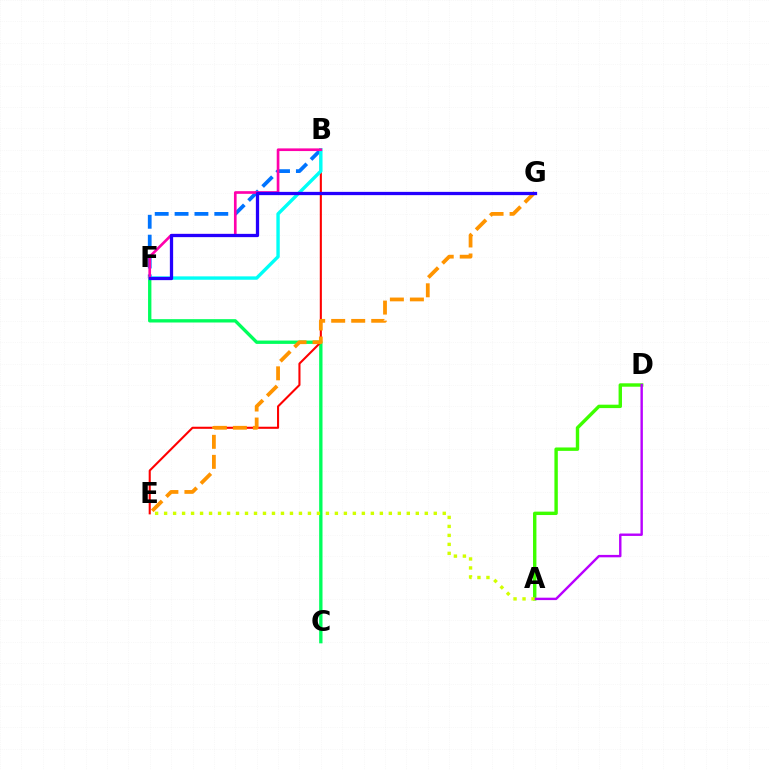{('A', 'D'): [{'color': '#3dff00', 'line_style': 'solid', 'thickness': 2.45}, {'color': '#b900ff', 'line_style': 'solid', 'thickness': 1.73}], ('B', 'F'): [{'color': '#0074ff', 'line_style': 'dashed', 'thickness': 2.7}, {'color': '#00fff6', 'line_style': 'solid', 'thickness': 2.44}, {'color': '#ff00ac', 'line_style': 'solid', 'thickness': 1.92}], ('C', 'F'): [{'color': '#00ff5c', 'line_style': 'solid', 'thickness': 2.41}], ('B', 'E'): [{'color': '#ff0000', 'line_style': 'solid', 'thickness': 1.5}], ('A', 'E'): [{'color': '#d1ff00', 'line_style': 'dotted', 'thickness': 2.44}], ('E', 'G'): [{'color': '#ff9400', 'line_style': 'dashed', 'thickness': 2.72}], ('F', 'G'): [{'color': '#2500ff', 'line_style': 'solid', 'thickness': 2.35}]}